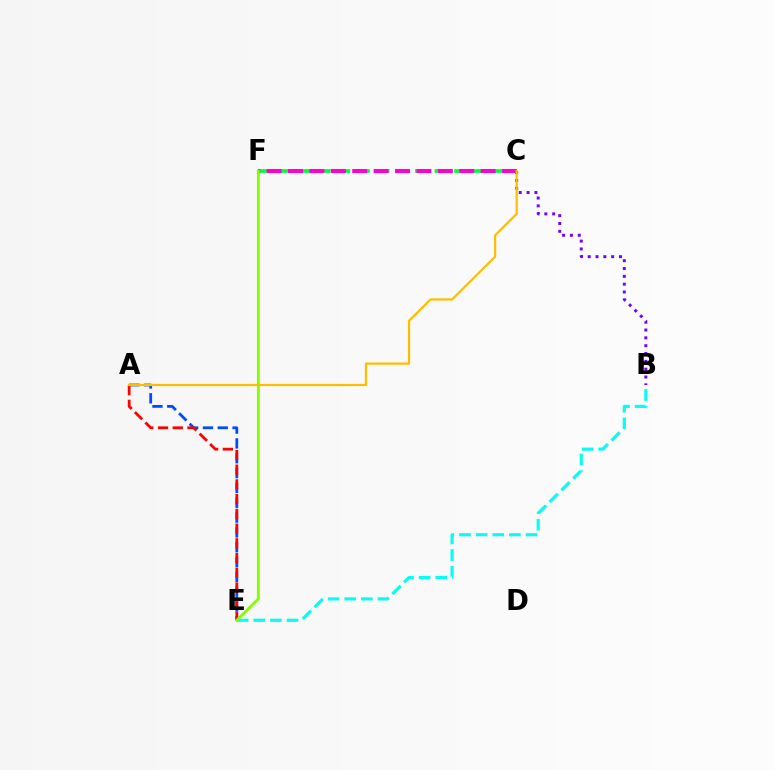{('C', 'F'): [{'color': '#00ff39', 'line_style': 'dashed', 'thickness': 2.67}, {'color': '#ff00cf', 'line_style': 'dashed', 'thickness': 2.91}], ('B', 'C'): [{'color': '#7200ff', 'line_style': 'dotted', 'thickness': 2.13}], ('A', 'E'): [{'color': '#004bff', 'line_style': 'dashed', 'thickness': 2.01}, {'color': '#ff0000', 'line_style': 'dashed', 'thickness': 2.0}], ('B', 'E'): [{'color': '#00fff6', 'line_style': 'dashed', 'thickness': 2.26}], ('E', 'F'): [{'color': '#84ff00', 'line_style': 'solid', 'thickness': 2.04}], ('A', 'C'): [{'color': '#ffbd00', 'line_style': 'solid', 'thickness': 1.6}]}